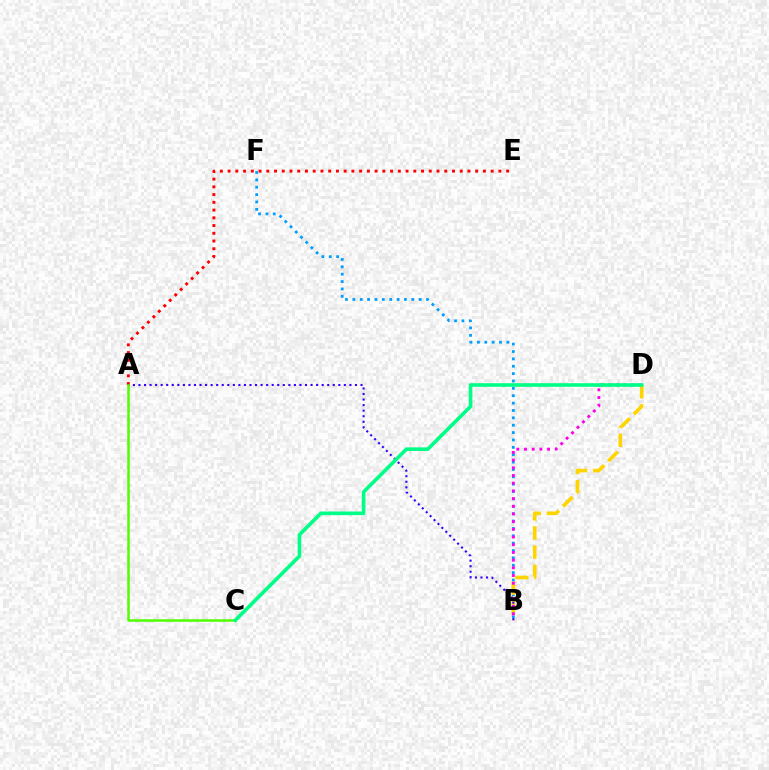{('B', 'F'): [{'color': '#009eff', 'line_style': 'dotted', 'thickness': 2.0}], ('B', 'D'): [{'color': '#ffd500', 'line_style': 'dashed', 'thickness': 2.6}, {'color': '#ff00ed', 'line_style': 'dotted', 'thickness': 2.09}], ('A', 'B'): [{'color': '#3700ff', 'line_style': 'dotted', 'thickness': 1.51}], ('A', 'E'): [{'color': '#ff0000', 'line_style': 'dotted', 'thickness': 2.1}], ('A', 'C'): [{'color': '#4fff00', 'line_style': 'solid', 'thickness': 1.81}], ('C', 'D'): [{'color': '#00ff86', 'line_style': 'solid', 'thickness': 2.61}]}